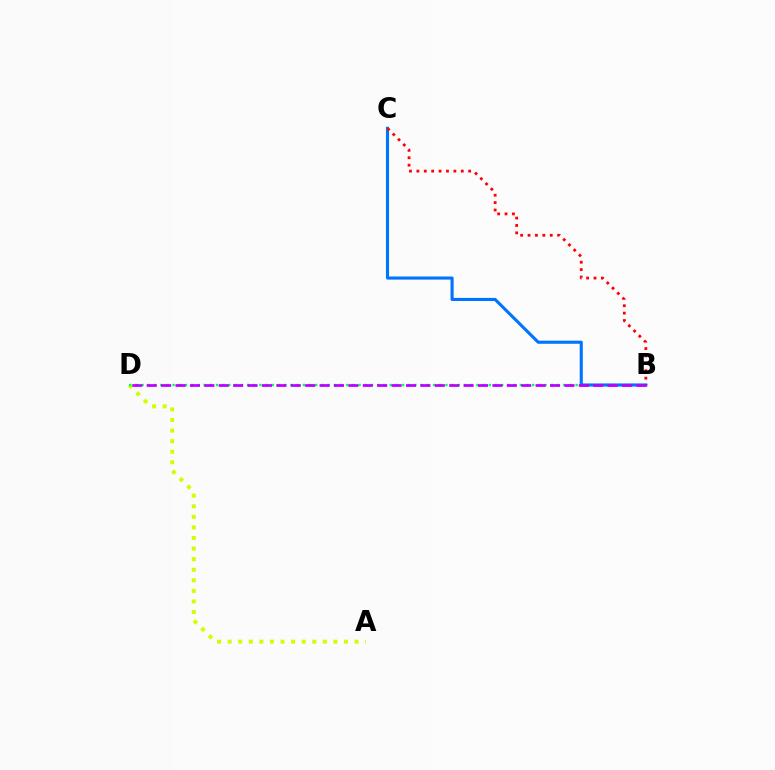{('A', 'D'): [{'color': '#d1ff00', 'line_style': 'dotted', 'thickness': 2.87}], ('B', 'D'): [{'color': '#00ff5c', 'line_style': 'dotted', 'thickness': 1.68}, {'color': '#b900ff', 'line_style': 'dashed', 'thickness': 1.96}], ('B', 'C'): [{'color': '#0074ff', 'line_style': 'solid', 'thickness': 2.23}, {'color': '#ff0000', 'line_style': 'dotted', 'thickness': 2.01}]}